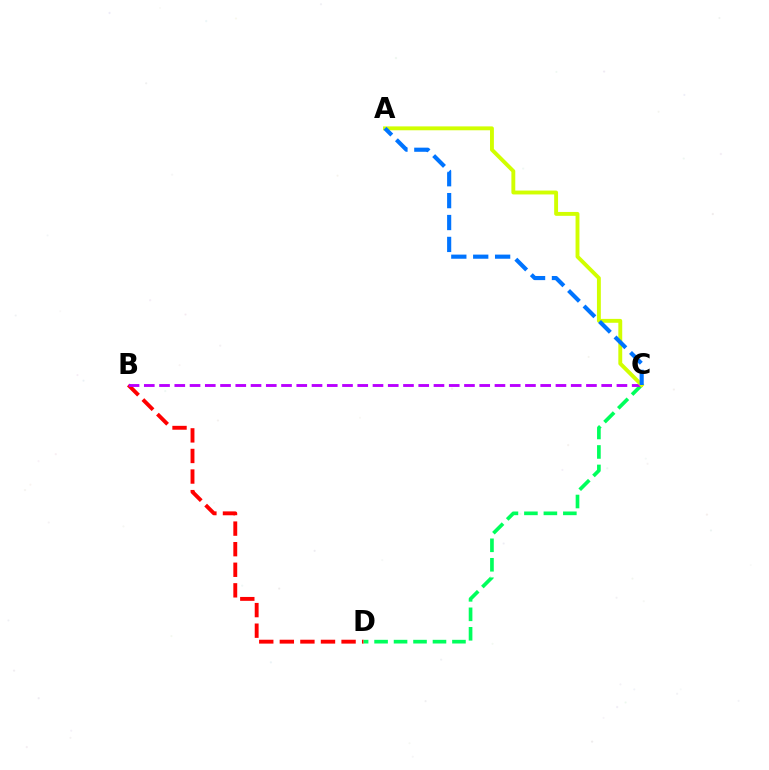{('B', 'D'): [{'color': '#ff0000', 'line_style': 'dashed', 'thickness': 2.8}], ('C', 'D'): [{'color': '#00ff5c', 'line_style': 'dashed', 'thickness': 2.64}], ('B', 'C'): [{'color': '#b900ff', 'line_style': 'dashed', 'thickness': 2.07}], ('A', 'C'): [{'color': '#d1ff00', 'line_style': 'solid', 'thickness': 2.8}, {'color': '#0074ff', 'line_style': 'dashed', 'thickness': 2.97}]}